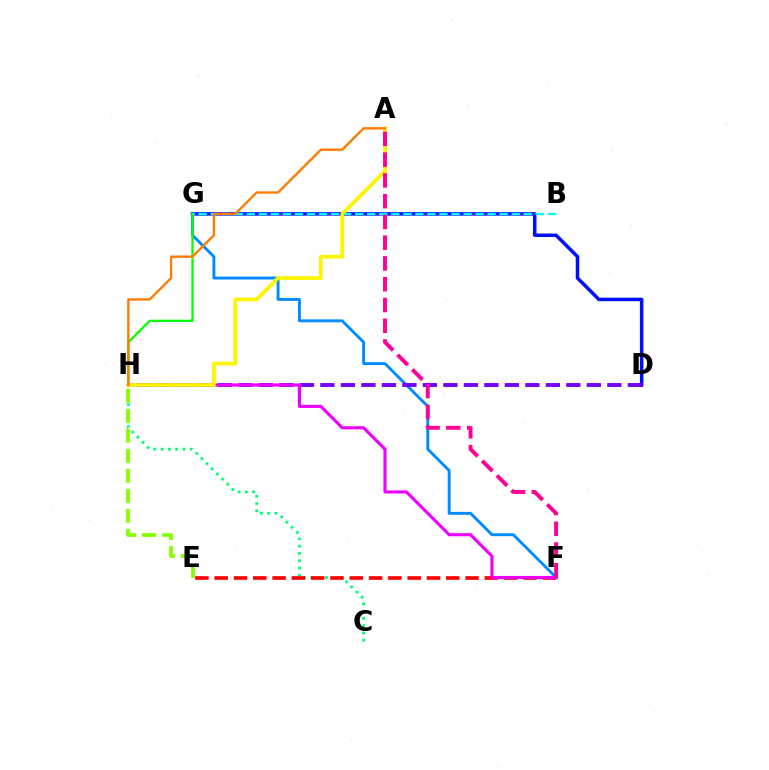{('D', 'G'): [{'color': '#0010ff', 'line_style': 'solid', 'thickness': 2.53}], ('C', 'H'): [{'color': '#00ff74', 'line_style': 'dotted', 'thickness': 1.98}], ('F', 'G'): [{'color': '#008cff', 'line_style': 'solid', 'thickness': 2.09}], ('D', 'H'): [{'color': '#7200ff', 'line_style': 'dashed', 'thickness': 2.78}], ('G', 'H'): [{'color': '#08ff00', 'line_style': 'solid', 'thickness': 1.64}], ('E', 'F'): [{'color': '#ff0000', 'line_style': 'dashed', 'thickness': 2.62}], ('F', 'H'): [{'color': '#ee00ff', 'line_style': 'solid', 'thickness': 2.25}], ('B', 'G'): [{'color': '#00fff6', 'line_style': 'dashed', 'thickness': 1.64}], ('A', 'H'): [{'color': '#fcf500', 'line_style': 'solid', 'thickness': 2.69}, {'color': '#ff7c00', 'line_style': 'solid', 'thickness': 1.71}], ('E', 'H'): [{'color': '#84ff00', 'line_style': 'dashed', 'thickness': 2.72}], ('A', 'F'): [{'color': '#ff0094', 'line_style': 'dashed', 'thickness': 2.82}]}